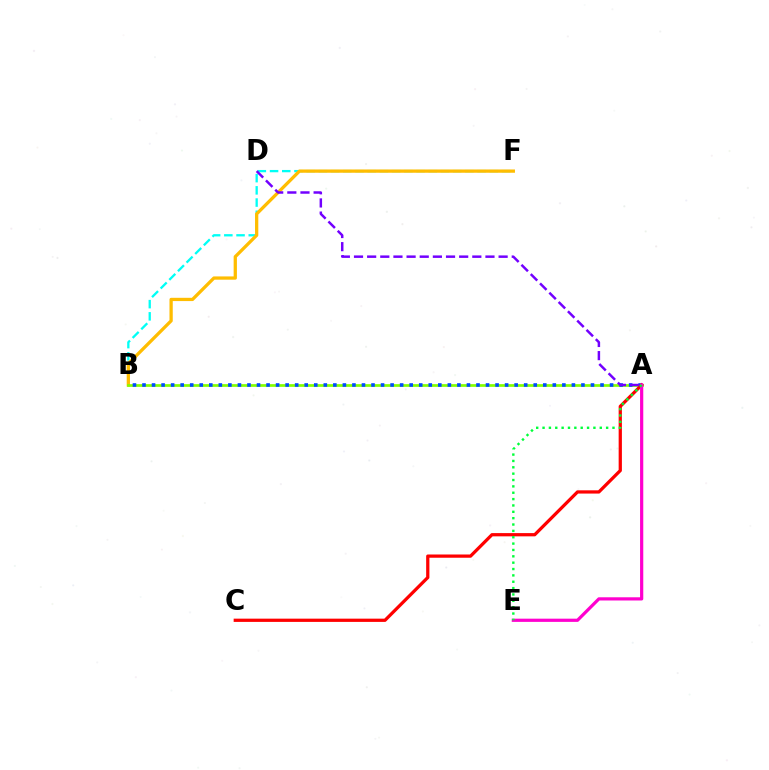{('B', 'F'): [{'color': '#00fff6', 'line_style': 'dashed', 'thickness': 1.66}, {'color': '#ffbd00', 'line_style': 'solid', 'thickness': 2.35}], ('A', 'B'): [{'color': '#84ff00', 'line_style': 'solid', 'thickness': 1.95}, {'color': '#004bff', 'line_style': 'dotted', 'thickness': 2.59}], ('A', 'C'): [{'color': '#ff0000', 'line_style': 'solid', 'thickness': 2.34}], ('A', 'E'): [{'color': '#ff00cf', 'line_style': 'solid', 'thickness': 2.31}, {'color': '#00ff39', 'line_style': 'dotted', 'thickness': 1.73}], ('A', 'D'): [{'color': '#7200ff', 'line_style': 'dashed', 'thickness': 1.79}]}